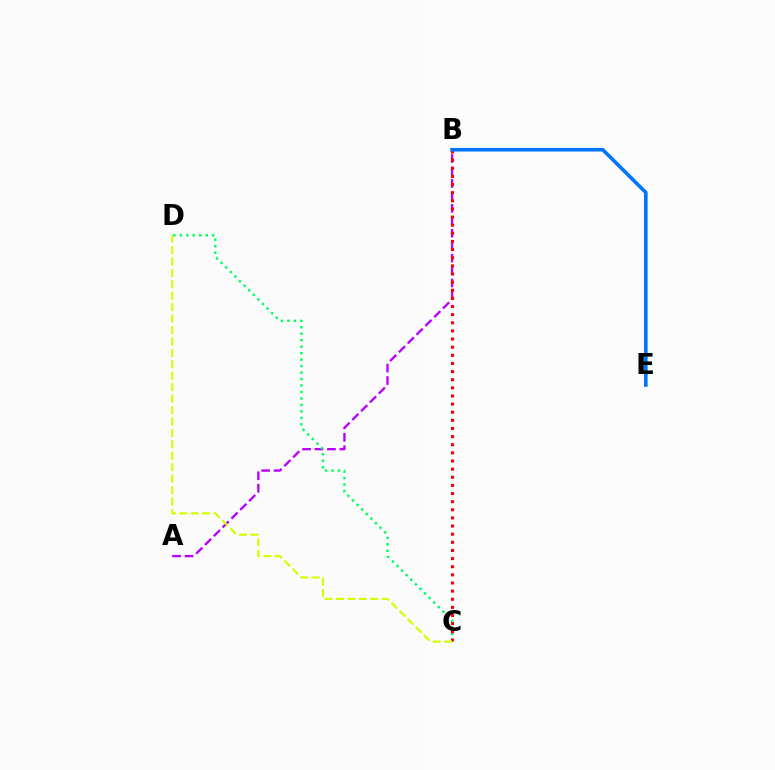{('A', 'B'): [{'color': '#b900ff', 'line_style': 'dashed', 'thickness': 1.69}], ('C', 'D'): [{'color': '#00ff5c', 'line_style': 'dotted', 'thickness': 1.76}, {'color': '#d1ff00', 'line_style': 'dashed', 'thickness': 1.55}], ('B', 'C'): [{'color': '#ff0000', 'line_style': 'dotted', 'thickness': 2.21}], ('B', 'E'): [{'color': '#0074ff', 'line_style': 'solid', 'thickness': 2.59}]}